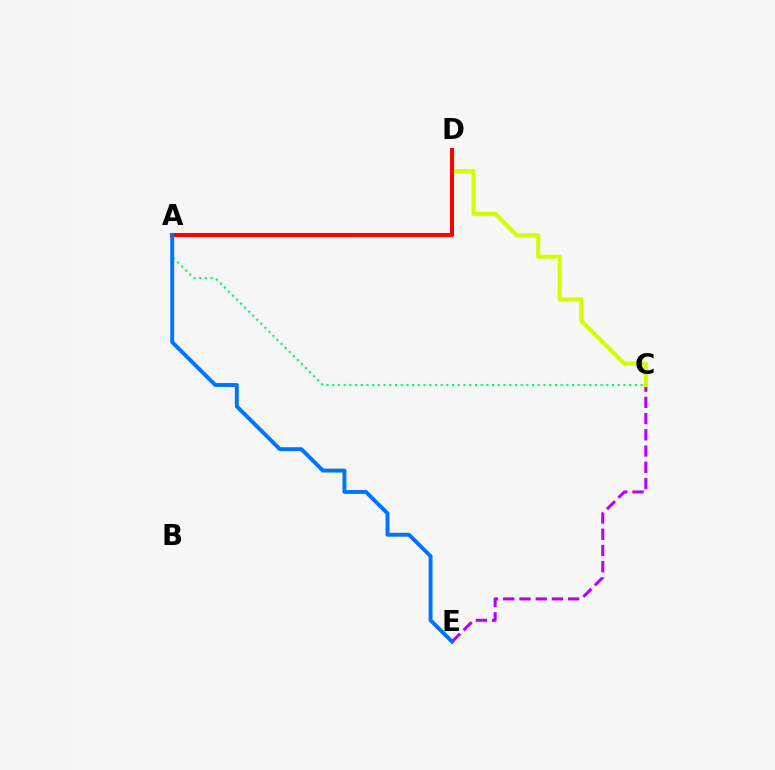{('C', 'E'): [{'color': '#b900ff', 'line_style': 'dashed', 'thickness': 2.21}], ('C', 'D'): [{'color': '#d1ff00', 'line_style': 'solid', 'thickness': 2.94}], ('A', 'D'): [{'color': '#ff0000', 'line_style': 'solid', 'thickness': 2.91}], ('A', 'C'): [{'color': '#00ff5c', 'line_style': 'dotted', 'thickness': 1.55}], ('A', 'E'): [{'color': '#0074ff', 'line_style': 'solid', 'thickness': 2.82}]}